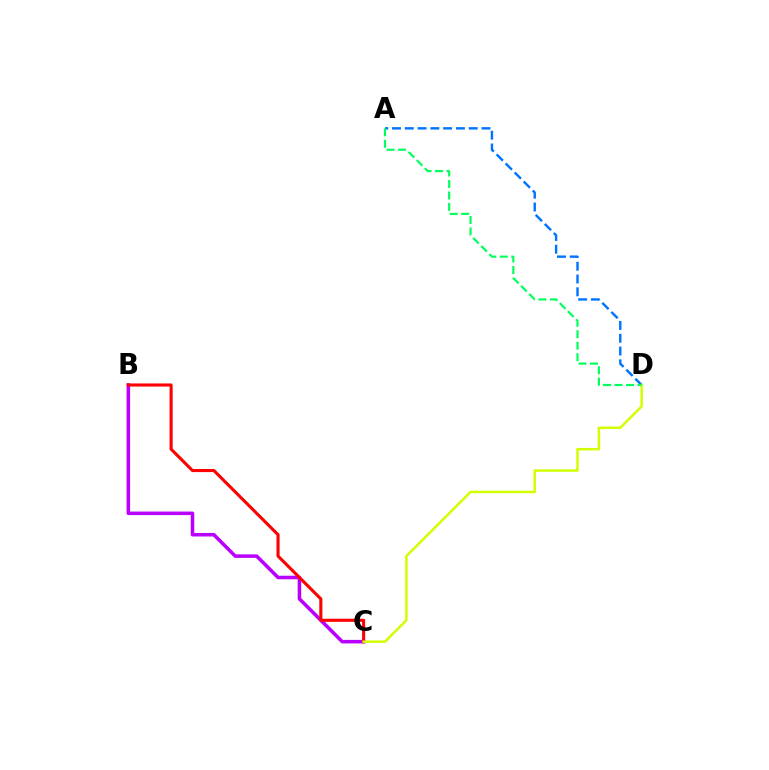{('B', 'C'): [{'color': '#b900ff', 'line_style': 'solid', 'thickness': 2.55}, {'color': '#ff0000', 'line_style': 'solid', 'thickness': 2.23}], ('A', 'D'): [{'color': '#0074ff', 'line_style': 'dashed', 'thickness': 1.74}, {'color': '#00ff5c', 'line_style': 'dashed', 'thickness': 1.56}], ('C', 'D'): [{'color': '#d1ff00', 'line_style': 'solid', 'thickness': 1.79}]}